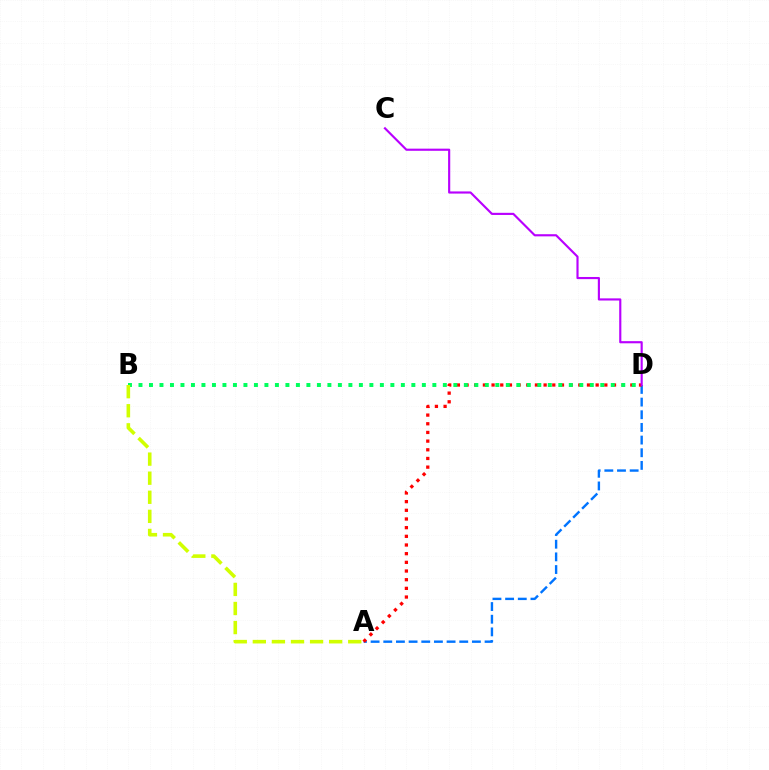{('A', 'D'): [{'color': '#0074ff', 'line_style': 'dashed', 'thickness': 1.72}, {'color': '#ff0000', 'line_style': 'dotted', 'thickness': 2.36}], ('B', 'D'): [{'color': '#00ff5c', 'line_style': 'dotted', 'thickness': 2.85}], ('C', 'D'): [{'color': '#b900ff', 'line_style': 'solid', 'thickness': 1.55}], ('A', 'B'): [{'color': '#d1ff00', 'line_style': 'dashed', 'thickness': 2.59}]}